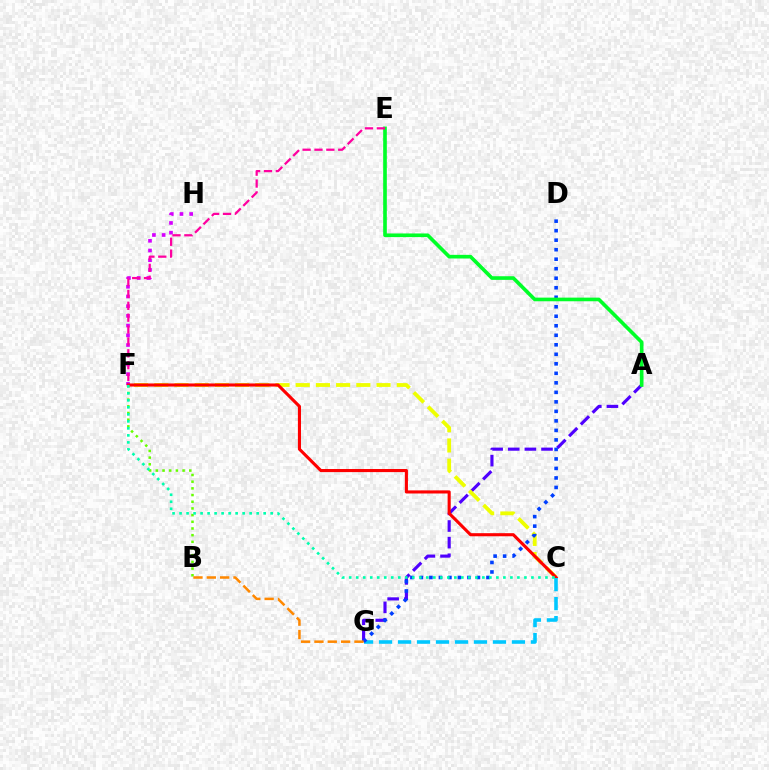{('F', 'H'): [{'color': '#d600ff', 'line_style': 'dotted', 'thickness': 2.64}], ('A', 'G'): [{'color': '#4f00ff', 'line_style': 'dashed', 'thickness': 2.26}], ('B', 'F'): [{'color': '#66ff00', 'line_style': 'dotted', 'thickness': 1.82}], ('C', 'F'): [{'color': '#eeff00', 'line_style': 'dashed', 'thickness': 2.74}, {'color': '#ff0000', 'line_style': 'solid', 'thickness': 2.23}, {'color': '#00ffaf', 'line_style': 'dotted', 'thickness': 1.9}], ('C', 'G'): [{'color': '#00c7ff', 'line_style': 'dashed', 'thickness': 2.58}], ('D', 'G'): [{'color': '#003fff', 'line_style': 'dotted', 'thickness': 2.58}], ('A', 'E'): [{'color': '#00ff27', 'line_style': 'solid', 'thickness': 2.62}], ('E', 'F'): [{'color': '#ff00a0', 'line_style': 'dashed', 'thickness': 1.61}], ('B', 'G'): [{'color': '#ff8800', 'line_style': 'dashed', 'thickness': 1.81}]}